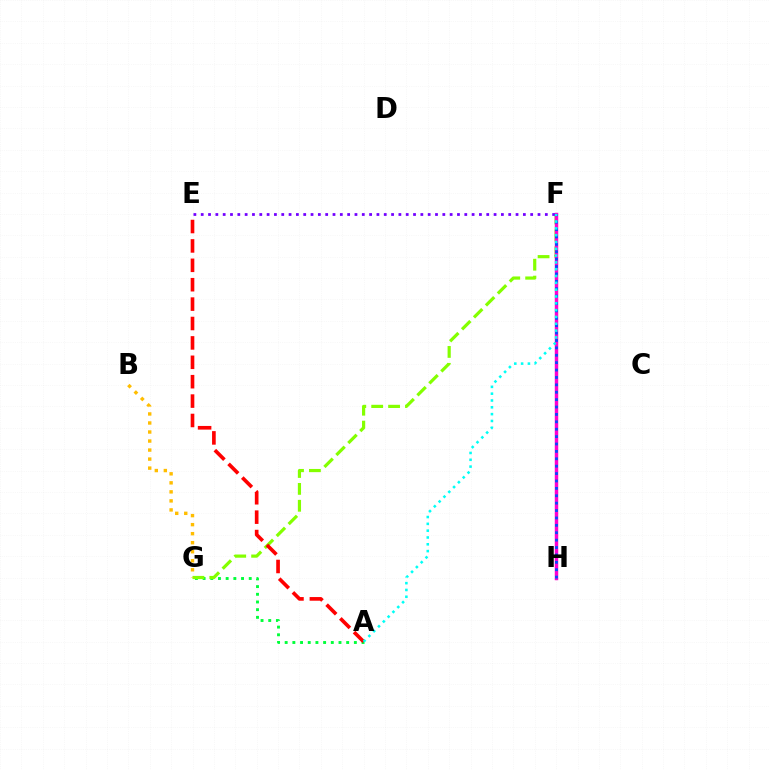{('A', 'G'): [{'color': '#00ff39', 'line_style': 'dotted', 'thickness': 2.09}], ('F', 'G'): [{'color': '#84ff00', 'line_style': 'dashed', 'thickness': 2.3}], ('F', 'H'): [{'color': '#ff00cf', 'line_style': 'solid', 'thickness': 2.48}, {'color': '#004bff', 'line_style': 'dotted', 'thickness': 2.01}], ('E', 'F'): [{'color': '#7200ff', 'line_style': 'dotted', 'thickness': 1.99}], ('B', 'G'): [{'color': '#ffbd00', 'line_style': 'dotted', 'thickness': 2.45}], ('A', 'E'): [{'color': '#ff0000', 'line_style': 'dashed', 'thickness': 2.63}], ('A', 'F'): [{'color': '#00fff6', 'line_style': 'dotted', 'thickness': 1.85}]}